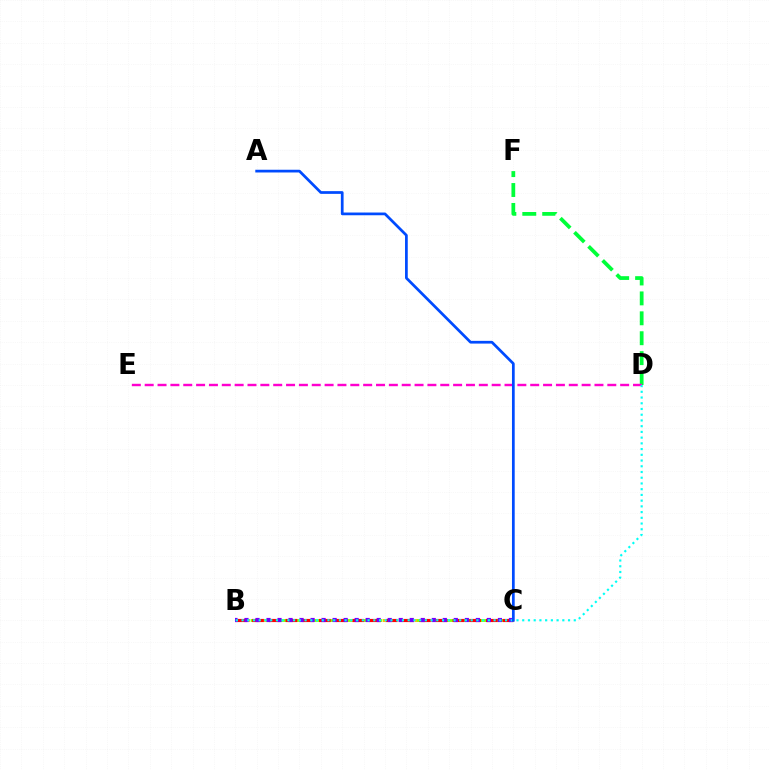{('D', 'F'): [{'color': '#00ff39', 'line_style': 'dashed', 'thickness': 2.71}], ('B', 'C'): [{'color': '#ffbd00', 'line_style': 'dotted', 'thickness': 2.17}, {'color': '#84ff00', 'line_style': 'dashed', 'thickness': 2.05}, {'color': '#ff0000', 'line_style': 'dashed', 'thickness': 2.27}, {'color': '#7200ff', 'line_style': 'dotted', 'thickness': 2.99}], ('D', 'E'): [{'color': '#ff00cf', 'line_style': 'dashed', 'thickness': 1.75}], ('B', 'D'): [{'color': '#00fff6', 'line_style': 'dotted', 'thickness': 1.56}], ('A', 'C'): [{'color': '#004bff', 'line_style': 'solid', 'thickness': 1.96}]}